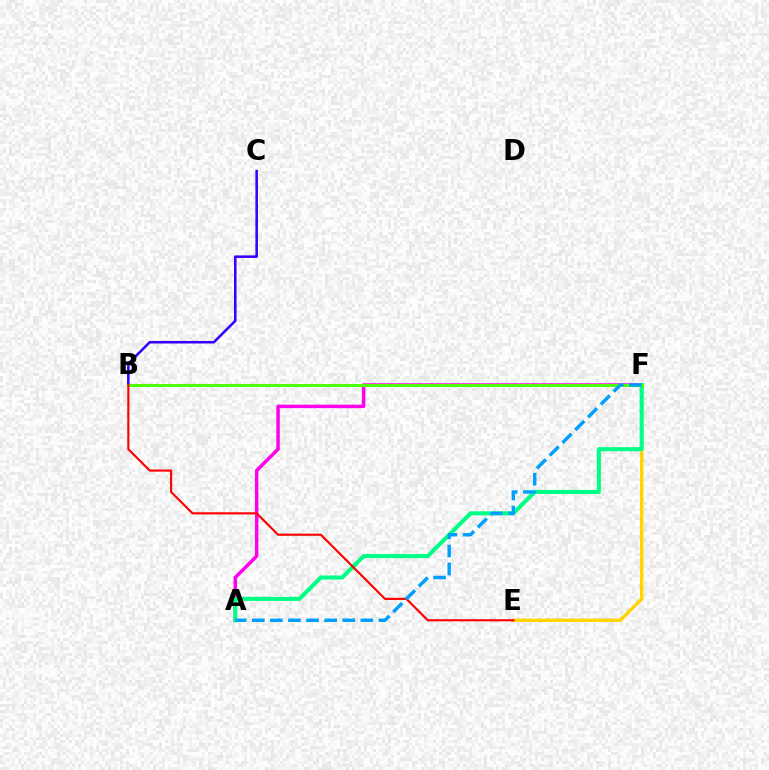{('E', 'F'): [{'color': '#ffd500', 'line_style': 'solid', 'thickness': 2.42}], ('B', 'C'): [{'color': '#3700ff', 'line_style': 'solid', 'thickness': 1.84}], ('A', 'F'): [{'color': '#ff00ed', 'line_style': 'solid', 'thickness': 2.5}, {'color': '#00ff86', 'line_style': 'solid', 'thickness': 2.93}, {'color': '#009eff', 'line_style': 'dashed', 'thickness': 2.46}], ('B', 'F'): [{'color': '#4fff00', 'line_style': 'solid', 'thickness': 2.18}], ('B', 'E'): [{'color': '#ff0000', 'line_style': 'solid', 'thickness': 1.54}]}